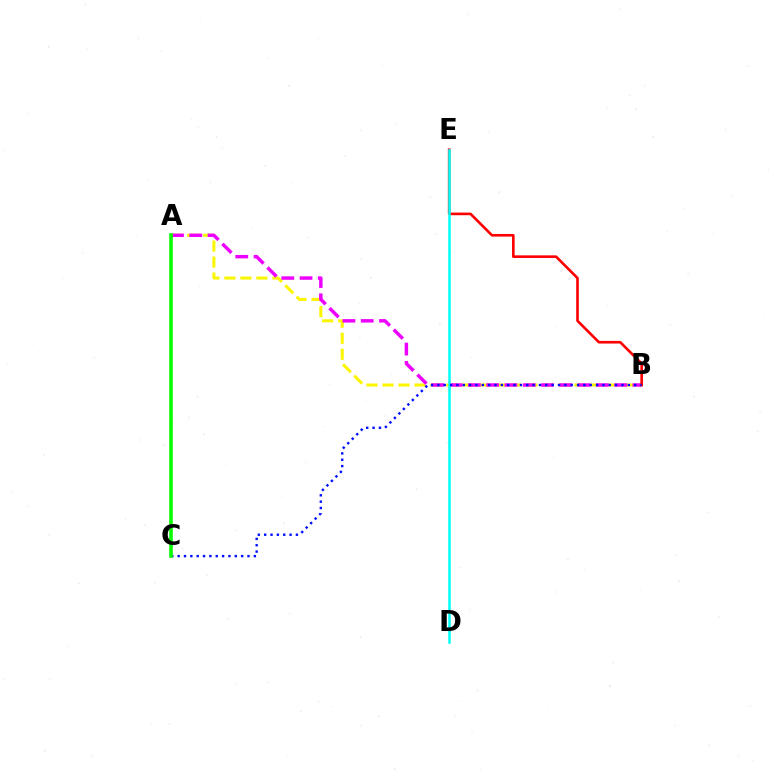{('A', 'B'): [{'color': '#fcf500', 'line_style': 'dashed', 'thickness': 2.17}, {'color': '#ee00ff', 'line_style': 'dashed', 'thickness': 2.48}], ('B', 'E'): [{'color': '#ff0000', 'line_style': 'solid', 'thickness': 1.89}], ('D', 'E'): [{'color': '#00fff6', 'line_style': 'solid', 'thickness': 1.82}], ('B', 'C'): [{'color': '#0010ff', 'line_style': 'dotted', 'thickness': 1.72}], ('A', 'C'): [{'color': '#08ff00', 'line_style': 'solid', 'thickness': 2.6}]}